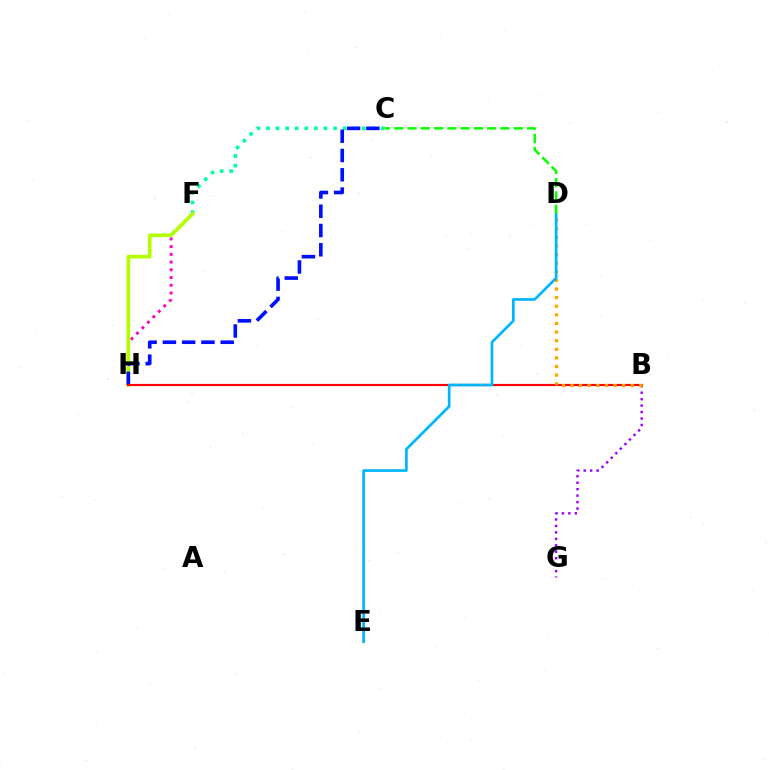{('C', 'F'): [{'color': '#00ff9d', 'line_style': 'dotted', 'thickness': 2.6}], ('F', 'H'): [{'color': '#ff00bd', 'line_style': 'dotted', 'thickness': 2.1}, {'color': '#b3ff00', 'line_style': 'solid', 'thickness': 2.64}], ('B', 'G'): [{'color': '#9b00ff', 'line_style': 'dotted', 'thickness': 1.75}], ('C', 'H'): [{'color': '#0010ff', 'line_style': 'dashed', 'thickness': 2.62}], ('B', 'H'): [{'color': '#ff0000', 'line_style': 'solid', 'thickness': 1.55}], ('B', 'D'): [{'color': '#ffa500', 'line_style': 'dotted', 'thickness': 2.34}], ('D', 'E'): [{'color': '#00b5ff', 'line_style': 'solid', 'thickness': 1.93}], ('C', 'D'): [{'color': '#08ff00', 'line_style': 'dashed', 'thickness': 1.8}]}